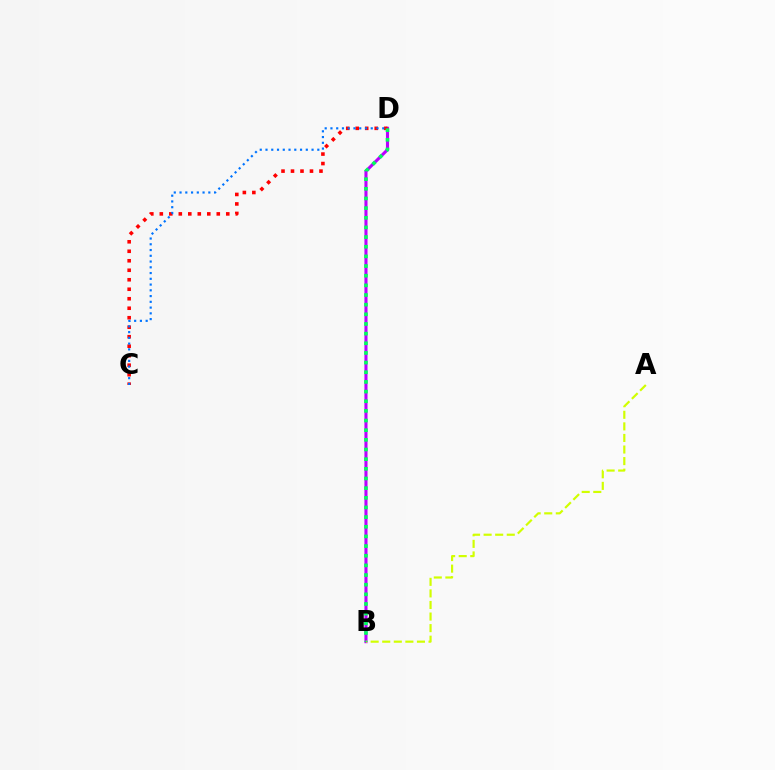{('B', 'D'): [{'color': '#b900ff', 'line_style': 'solid', 'thickness': 2.22}, {'color': '#00ff5c', 'line_style': 'dotted', 'thickness': 2.62}], ('A', 'B'): [{'color': '#d1ff00', 'line_style': 'dashed', 'thickness': 1.57}], ('C', 'D'): [{'color': '#ff0000', 'line_style': 'dotted', 'thickness': 2.58}, {'color': '#0074ff', 'line_style': 'dotted', 'thickness': 1.56}]}